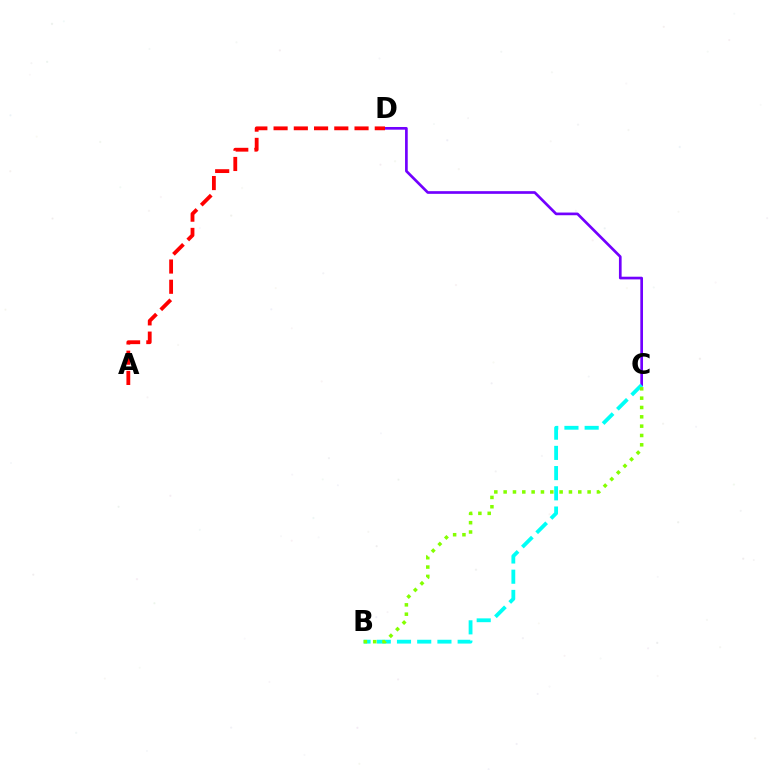{('C', 'D'): [{'color': '#7200ff', 'line_style': 'solid', 'thickness': 1.93}], ('A', 'D'): [{'color': '#ff0000', 'line_style': 'dashed', 'thickness': 2.75}], ('B', 'C'): [{'color': '#00fff6', 'line_style': 'dashed', 'thickness': 2.75}, {'color': '#84ff00', 'line_style': 'dotted', 'thickness': 2.53}]}